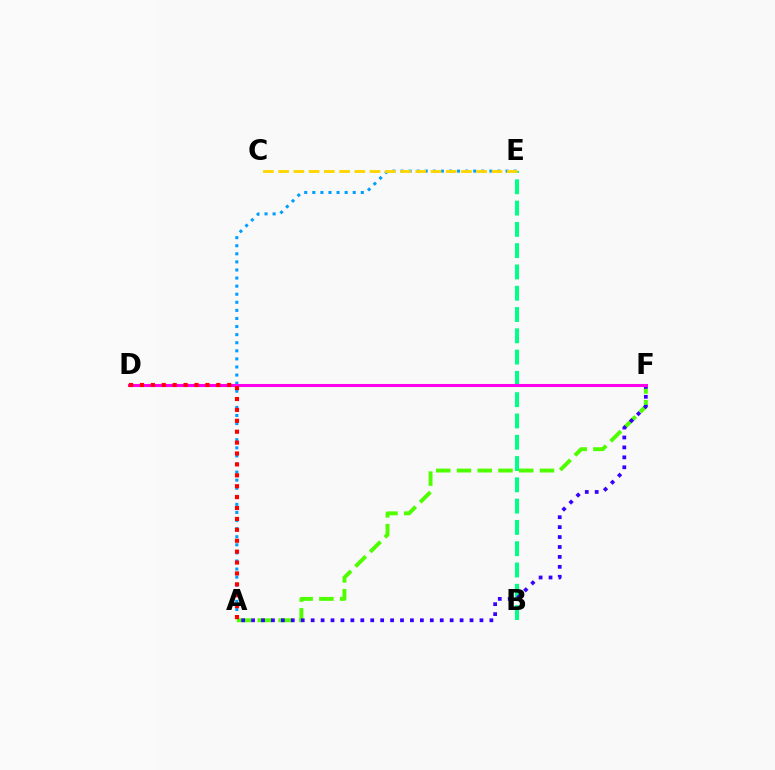{('A', 'F'): [{'color': '#4fff00', 'line_style': 'dashed', 'thickness': 2.82}, {'color': '#3700ff', 'line_style': 'dotted', 'thickness': 2.7}], ('B', 'E'): [{'color': '#00ff86', 'line_style': 'dashed', 'thickness': 2.89}], ('A', 'E'): [{'color': '#009eff', 'line_style': 'dotted', 'thickness': 2.2}], ('C', 'E'): [{'color': '#ffd500', 'line_style': 'dashed', 'thickness': 2.07}], ('D', 'F'): [{'color': '#ff00ed', 'line_style': 'solid', 'thickness': 2.2}], ('A', 'D'): [{'color': '#ff0000', 'line_style': 'dotted', 'thickness': 2.96}]}